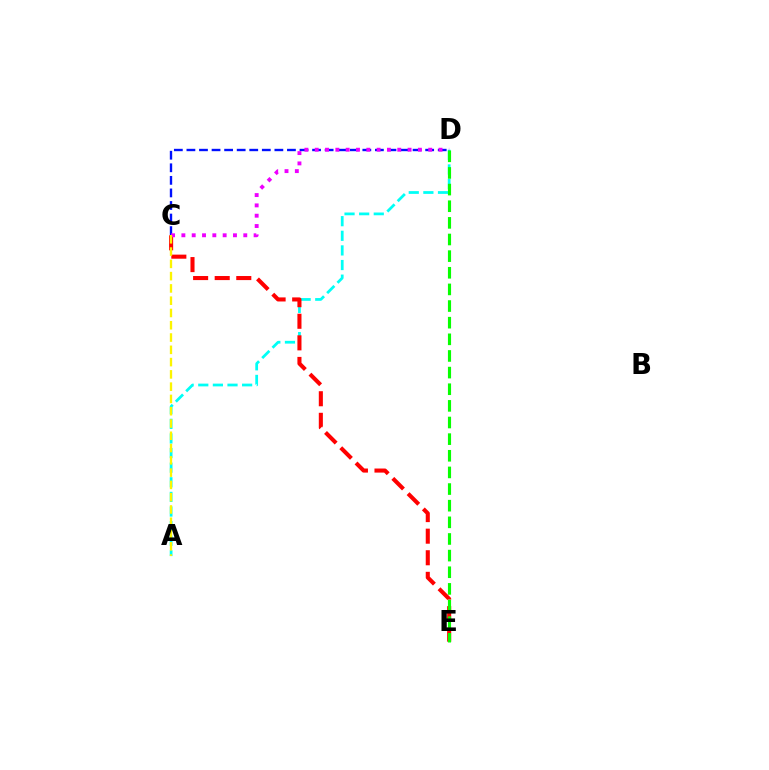{('C', 'D'): [{'color': '#0010ff', 'line_style': 'dashed', 'thickness': 1.71}, {'color': '#ee00ff', 'line_style': 'dotted', 'thickness': 2.8}], ('A', 'D'): [{'color': '#00fff6', 'line_style': 'dashed', 'thickness': 1.99}], ('C', 'E'): [{'color': '#ff0000', 'line_style': 'dashed', 'thickness': 2.93}], ('A', 'C'): [{'color': '#fcf500', 'line_style': 'dashed', 'thickness': 1.67}], ('D', 'E'): [{'color': '#08ff00', 'line_style': 'dashed', 'thickness': 2.26}]}